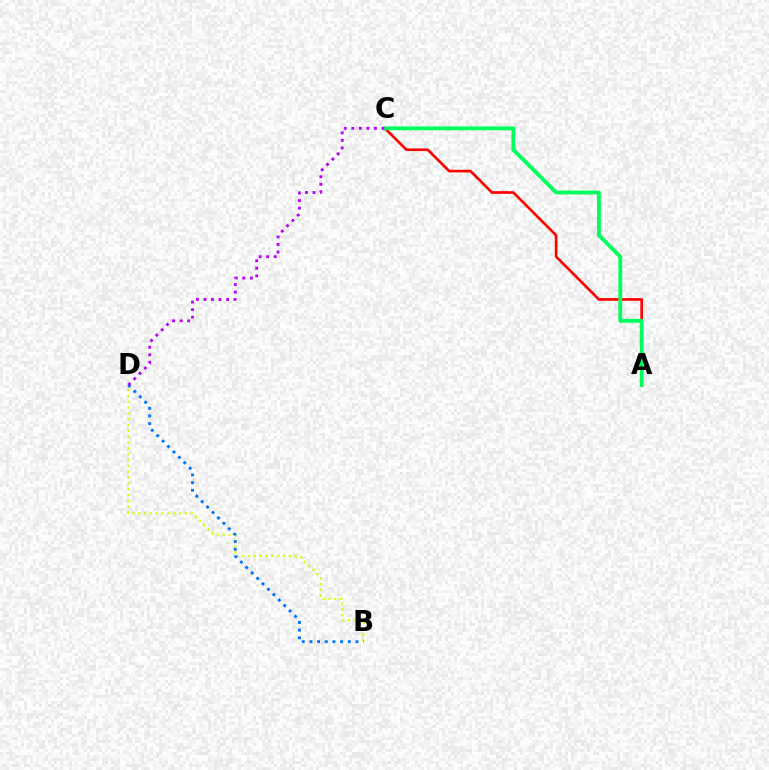{('A', 'C'): [{'color': '#ff0000', 'line_style': 'solid', 'thickness': 1.92}, {'color': '#00ff5c', 'line_style': 'solid', 'thickness': 2.77}], ('B', 'D'): [{'color': '#d1ff00', 'line_style': 'dotted', 'thickness': 1.58}, {'color': '#0074ff', 'line_style': 'dotted', 'thickness': 2.08}], ('C', 'D'): [{'color': '#b900ff', 'line_style': 'dotted', 'thickness': 2.05}]}